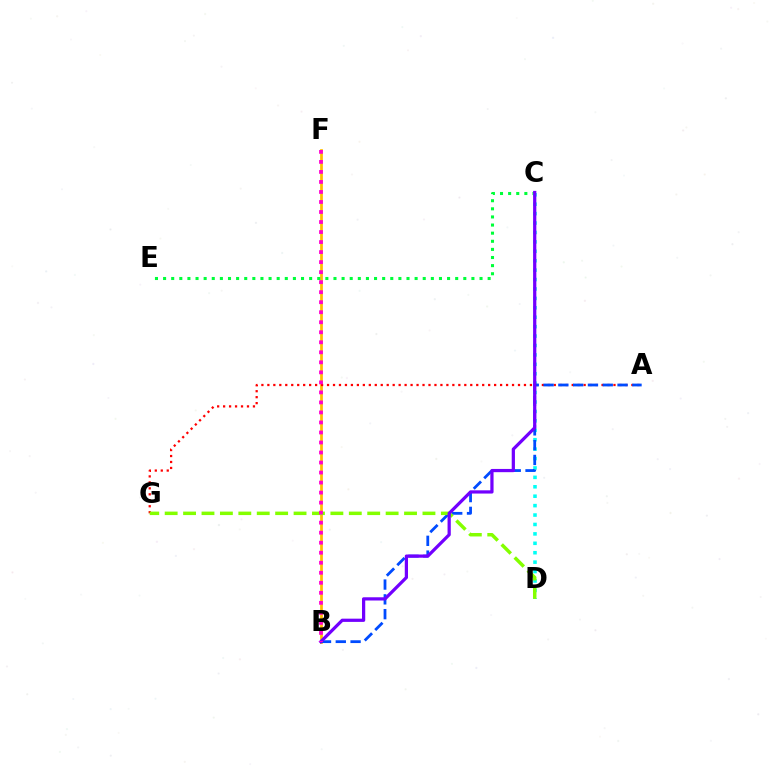{('B', 'F'): [{'color': '#ffbd00', 'line_style': 'solid', 'thickness': 1.97}, {'color': '#ff00cf', 'line_style': 'dotted', 'thickness': 2.72}], ('C', 'E'): [{'color': '#00ff39', 'line_style': 'dotted', 'thickness': 2.2}], ('A', 'G'): [{'color': '#ff0000', 'line_style': 'dotted', 'thickness': 1.62}], ('C', 'D'): [{'color': '#00fff6', 'line_style': 'dotted', 'thickness': 2.56}], ('A', 'B'): [{'color': '#004bff', 'line_style': 'dashed', 'thickness': 2.01}], ('D', 'G'): [{'color': '#84ff00', 'line_style': 'dashed', 'thickness': 2.5}], ('B', 'C'): [{'color': '#7200ff', 'line_style': 'solid', 'thickness': 2.33}]}